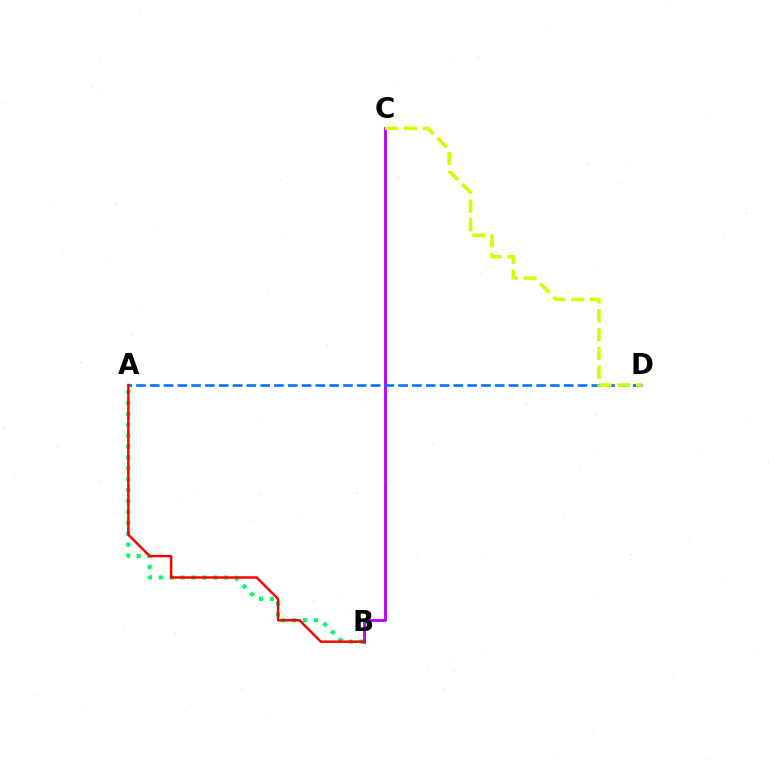{('A', 'B'): [{'color': '#00ff5c', 'line_style': 'dotted', 'thickness': 2.96}, {'color': '#ff0000', 'line_style': 'solid', 'thickness': 1.77}], ('B', 'C'): [{'color': '#b900ff', 'line_style': 'solid', 'thickness': 2.06}], ('A', 'D'): [{'color': '#0074ff', 'line_style': 'dashed', 'thickness': 1.87}], ('C', 'D'): [{'color': '#d1ff00', 'line_style': 'dashed', 'thickness': 2.55}]}